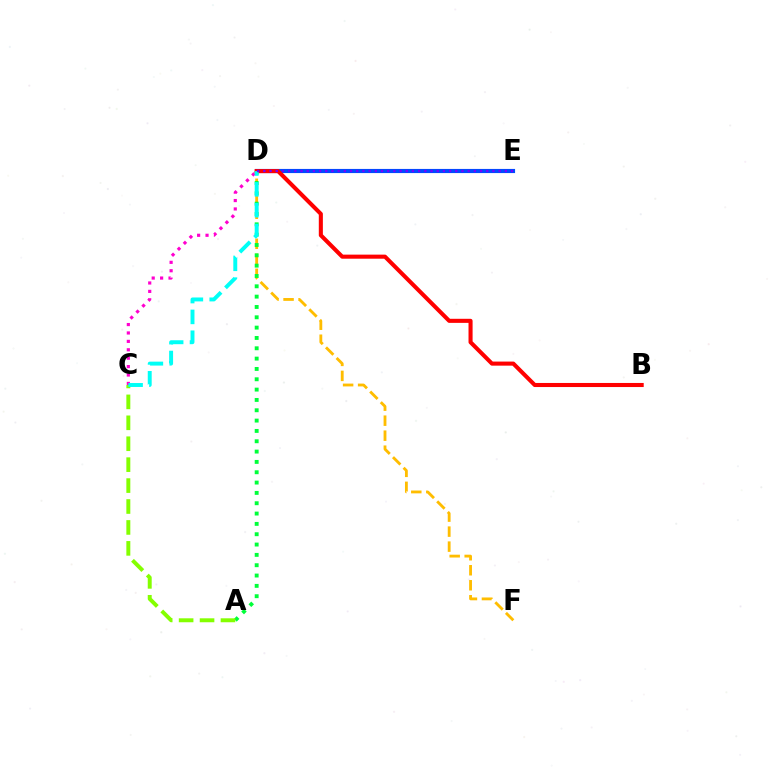{('D', 'F'): [{'color': '#ffbd00', 'line_style': 'dashed', 'thickness': 2.04}], ('D', 'E'): [{'color': '#004bff', 'line_style': 'solid', 'thickness': 2.98}, {'color': '#7200ff', 'line_style': 'dotted', 'thickness': 1.68}], ('A', 'D'): [{'color': '#00ff39', 'line_style': 'dotted', 'thickness': 2.81}], ('B', 'D'): [{'color': '#ff0000', 'line_style': 'solid', 'thickness': 2.94}], ('C', 'D'): [{'color': '#ff00cf', 'line_style': 'dotted', 'thickness': 2.28}, {'color': '#00fff6', 'line_style': 'dashed', 'thickness': 2.83}], ('A', 'C'): [{'color': '#84ff00', 'line_style': 'dashed', 'thickness': 2.84}]}